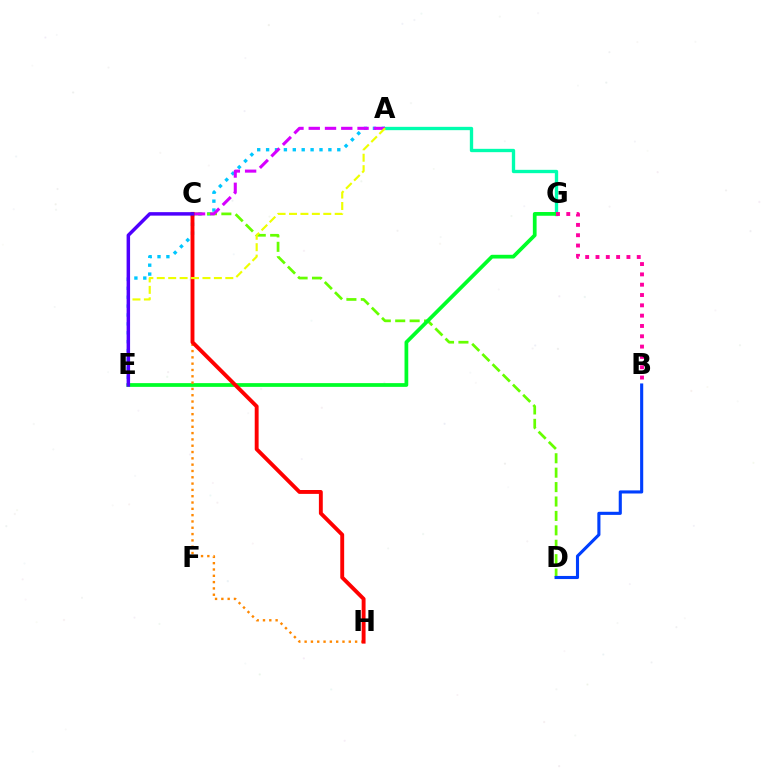{('A', 'G'): [{'color': '#00ffaf', 'line_style': 'solid', 'thickness': 2.4}], ('A', 'E'): [{'color': '#00c7ff', 'line_style': 'dotted', 'thickness': 2.42}, {'color': '#eeff00', 'line_style': 'dashed', 'thickness': 1.55}], ('C', 'D'): [{'color': '#66ff00', 'line_style': 'dashed', 'thickness': 1.96}], ('E', 'G'): [{'color': '#00ff27', 'line_style': 'solid', 'thickness': 2.69}], ('B', 'D'): [{'color': '#003fff', 'line_style': 'solid', 'thickness': 2.24}], ('C', 'H'): [{'color': '#ff8800', 'line_style': 'dotted', 'thickness': 1.71}, {'color': '#ff0000', 'line_style': 'solid', 'thickness': 2.8}], ('A', 'C'): [{'color': '#d600ff', 'line_style': 'dashed', 'thickness': 2.21}], ('B', 'G'): [{'color': '#ff00a0', 'line_style': 'dotted', 'thickness': 2.8}], ('C', 'E'): [{'color': '#4f00ff', 'line_style': 'solid', 'thickness': 2.5}]}